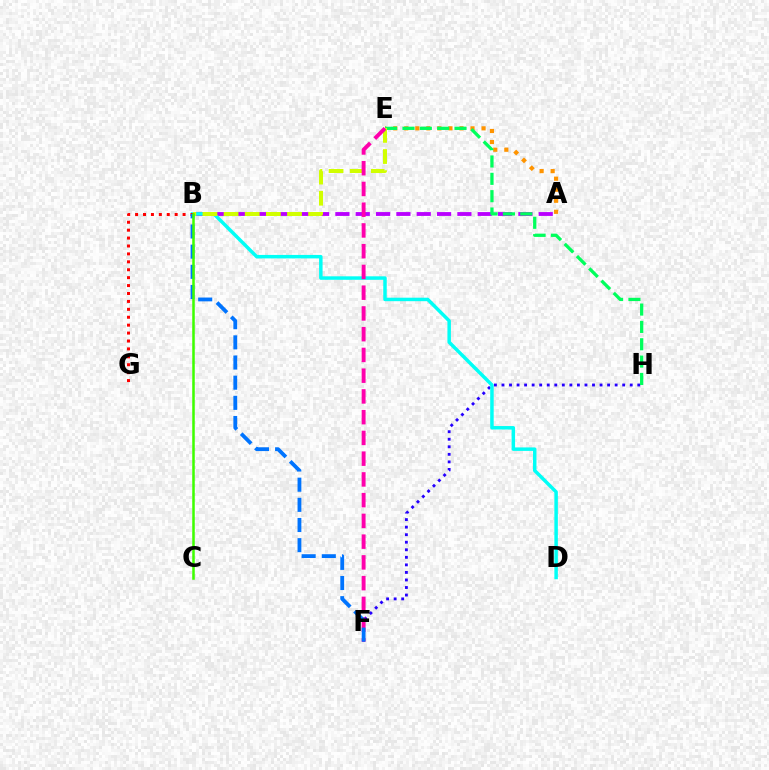{('A', 'B'): [{'color': '#b900ff', 'line_style': 'dashed', 'thickness': 2.76}], ('A', 'E'): [{'color': '#ff9400', 'line_style': 'dotted', 'thickness': 3.0}], ('F', 'H'): [{'color': '#2500ff', 'line_style': 'dotted', 'thickness': 2.05}], ('E', 'H'): [{'color': '#00ff5c', 'line_style': 'dashed', 'thickness': 2.36}], ('B', 'D'): [{'color': '#00fff6', 'line_style': 'solid', 'thickness': 2.5}], ('B', 'E'): [{'color': '#d1ff00', 'line_style': 'dashed', 'thickness': 2.87}], ('E', 'F'): [{'color': '#ff00ac', 'line_style': 'dashed', 'thickness': 2.82}], ('B', 'G'): [{'color': '#ff0000', 'line_style': 'dotted', 'thickness': 2.15}], ('B', 'F'): [{'color': '#0074ff', 'line_style': 'dashed', 'thickness': 2.74}], ('B', 'C'): [{'color': '#3dff00', 'line_style': 'solid', 'thickness': 1.82}]}